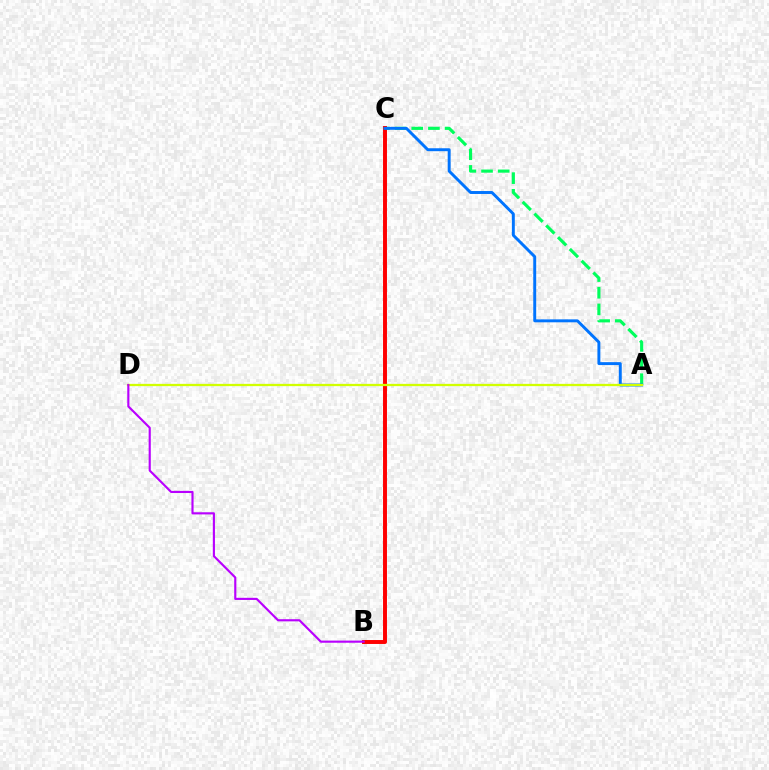{('A', 'C'): [{'color': '#00ff5c', 'line_style': 'dashed', 'thickness': 2.26}, {'color': '#0074ff', 'line_style': 'solid', 'thickness': 2.11}], ('B', 'C'): [{'color': '#ff0000', 'line_style': 'solid', 'thickness': 2.84}], ('A', 'D'): [{'color': '#d1ff00', 'line_style': 'solid', 'thickness': 1.64}], ('B', 'D'): [{'color': '#b900ff', 'line_style': 'solid', 'thickness': 1.54}]}